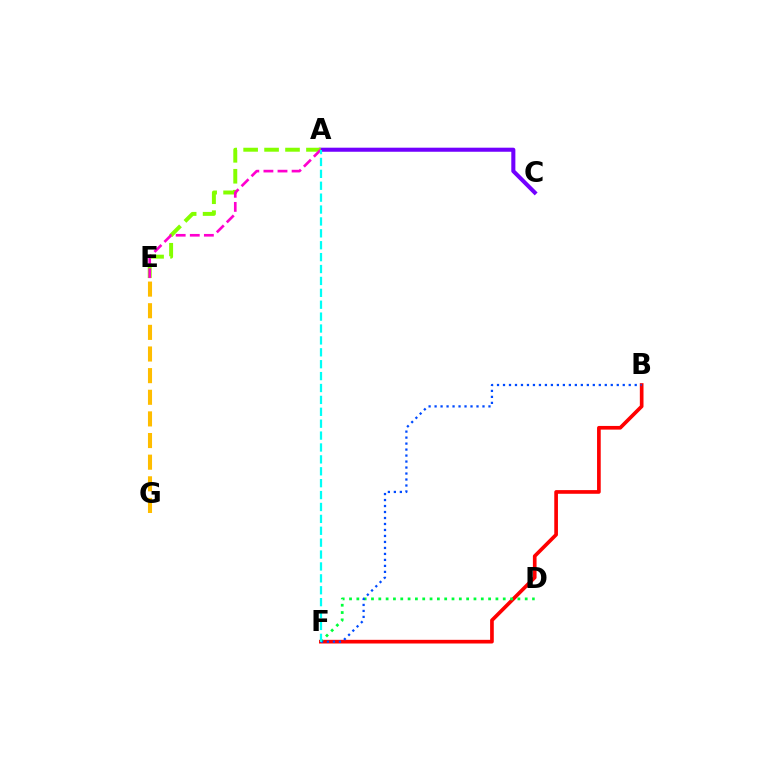{('B', 'F'): [{'color': '#ff0000', 'line_style': 'solid', 'thickness': 2.64}, {'color': '#004bff', 'line_style': 'dotted', 'thickness': 1.63}], ('E', 'G'): [{'color': '#ffbd00', 'line_style': 'dashed', 'thickness': 2.94}], ('A', 'C'): [{'color': '#7200ff', 'line_style': 'solid', 'thickness': 2.92}], ('D', 'F'): [{'color': '#00ff39', 'line_style': 'dotted', 'thickness': 1.99}], ('A', 'E'): [{'color': '#84ff00', 'line_style': 'dashed', 'thickness': 2.84}, {'color': '#ff00cf', 'line_style': 'dashed', 'thickness': 1.91}], ('A', 'F'): [{'color': '#00fff6', 'line_style': 'dashed', 'thickness': 1.62}]}